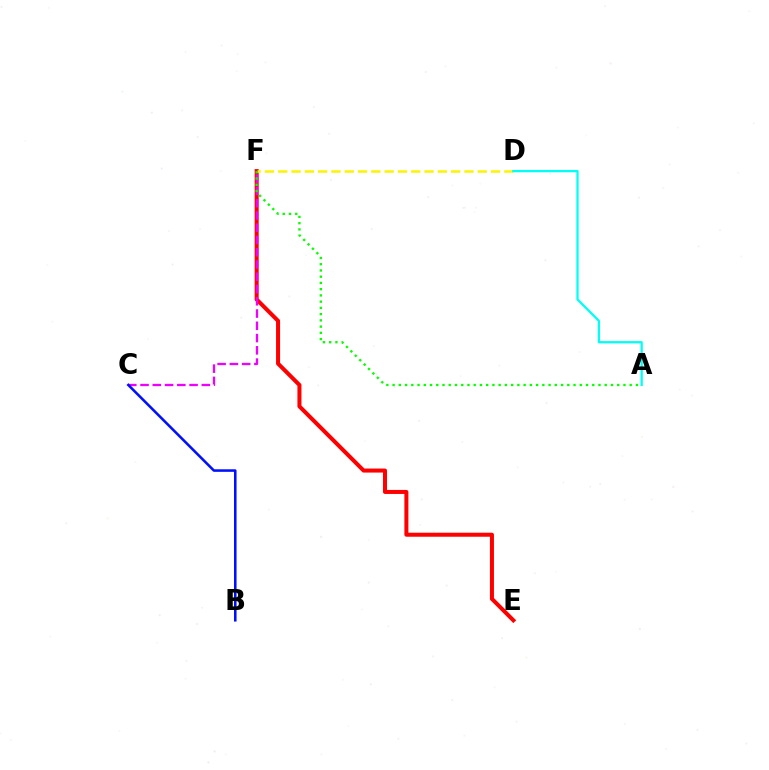{('E', 'F'): [{'color': '#ff0000', 'line_style': 'solid', 'thickness': 2.9}], ('C', 'F'): [{'color': '#ee00ff', 'line_style': 'dashed', 'thickness': 1.67}], ('D', 'F'): [{'color': '#fcf500', 'line_style': 'dashed', 'thickness': 1.81}], ('B', 'C'): [{'color': '#0010ff', 'line_style': 'solid', 'thickness': 1.84}], ('A', 'D'): [{'color': '#00fff6', 'line_style': 'solid', 'thickness': 1.64}], ('A', 'F'): [{'color': '#08ff00', 'line_style': 'dotted', 'thickness': 1.7}]}